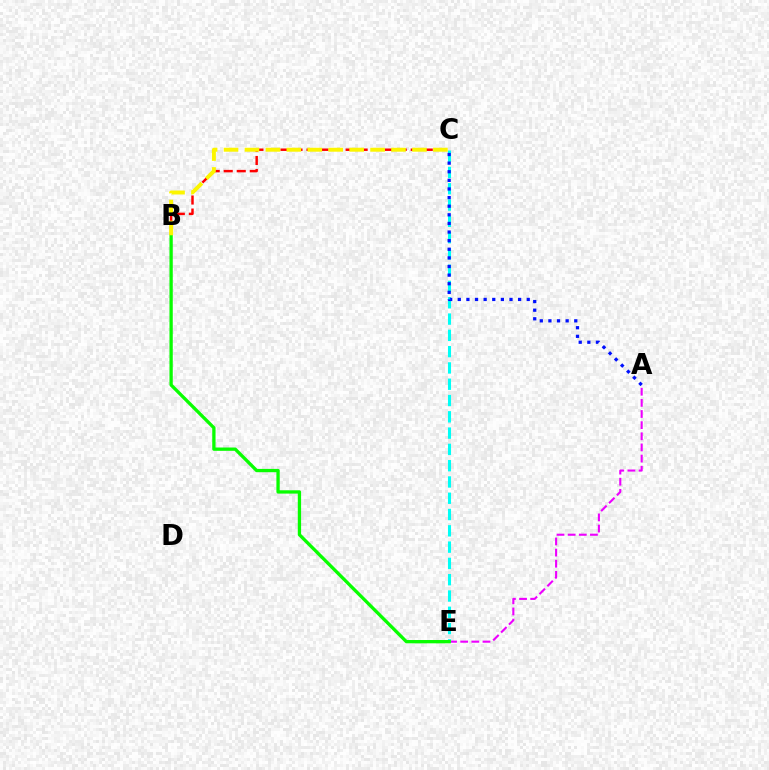{('A', 'E'): [{'color': '#ee00ff', 'line_style': 'dashed', 'thickness': 1.51}], ('B', 'C'): [{'color': '#ff0000', 'line_style': 'dashed', 'thickness': 1.77}, {'color': '#fcf500', 'line_style': 'dashed', 'thickness': 2.84}], ('C', 'E'): [{'color': '#00fff6', 'line_style': 'dashed', 'thickness': 2.21}], ('A', 'C'): [{'color': '#0010ff', 'line_style': 'dotted', 'thickness': 2.34}], ('B', 'E'): [{'color': '#08ff00', 'line_style': 'solid', 'thickness': 2.38}]}